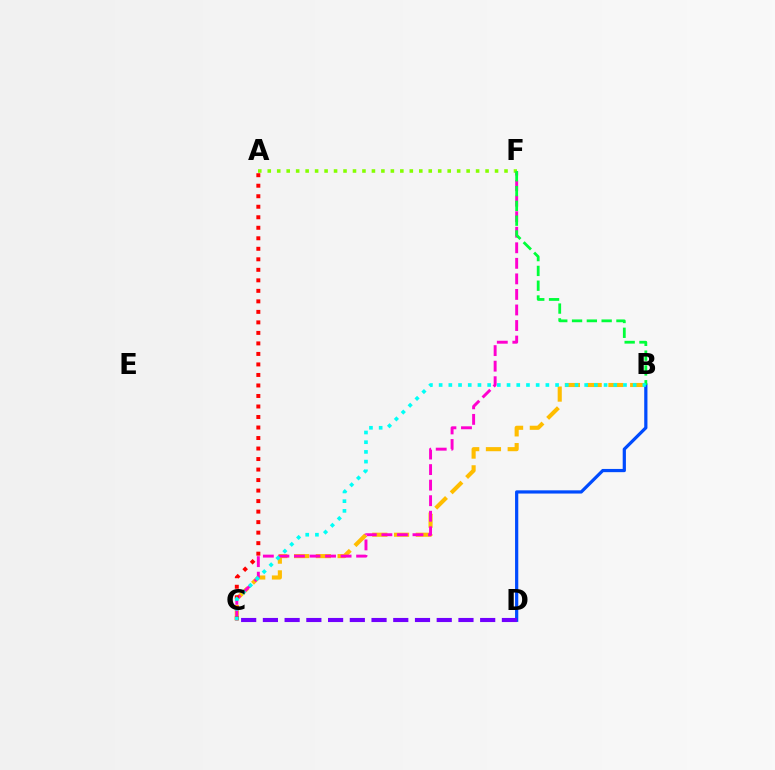{('B', 'C'): [{'color': '#ffbd00', 'line_style': 'dashed', 'thickness': 2.96}, {'color': '#00fff6', 'line_style': 'dotted', 'thickness': 2.64}], ('C', 'F'): [{'color': '#ff00cf', 'line_style': 'dashed', 'thickness': 2.11}], ('A', 'F'): [{'color': '#84ff00', 'line_style': 'dotted', 'thickness': 2.57}], ('B', 'D'): [{'color': '#004bff', 'line_style': 'solid', 'thickness': 2.32}], ('A', 'C'): [{'color': '#ff0000', 'line_style': 'dotted', 'thickness': 2.86}], ('B', 'F'): [{'color': '#00ff39', 'line_style': 'dashed', 'thickness': 2.01}], ('C', 'D'): [{'color': '#7200ff', 'line_style': 'dashed', 'thickness': 2.95}]}